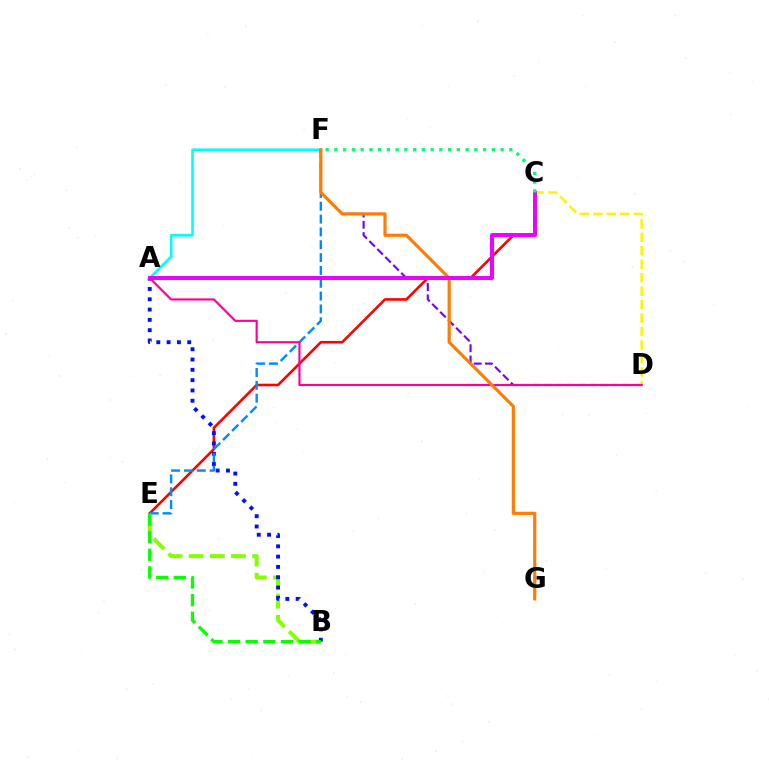{('C', 'D'): [{'color': '#fcf500', 'line_style': 'dashed', 'thickness': 1.83}], ('A', 'F'): [{'color': '#00fff6', 'line_style': 'solid', 'thickness': 1.87}], ('C', 'E'): [{'color': '#ff0000', 'line_style': 'solid', 'thickness': 1.87}], ('D', 'F'): [{'color': '#7200ff', 'line_style': 'dashed', 'thickness': 1.53}], ('B', 'E'): [{'color': '#84ff00', 'line_style': 'dashed', 'thickness': 2.87}, {'color': '#08ff00', 'line_style': 'dashed', 'thickness': 2.4}], ('A', 'B'): [{'color': '#0010ff', 'line_style': 'dotted', 'thickness': 2.8}], ('E', 'F'): [{'color': '#008cff', 'line_style': 'dashed', 'thickness': 1.74}], ('A', 'D'): [{'color': '#ff0094', 'line_style': 'solid', 'thickness': 1.55}], ('F', 'G'): [{'color': '#ff7c00', 'line_style': 'solid', 'thickness': 2.27}], ('A', 'C'): [{'color': '#ee00ff', 'line_style': 'solid', 'thickness': 2.86}], ('C', 'F'): [{'color': '#00ff74', 'line_style': 'dotted', 'thickness': 2.38}]}